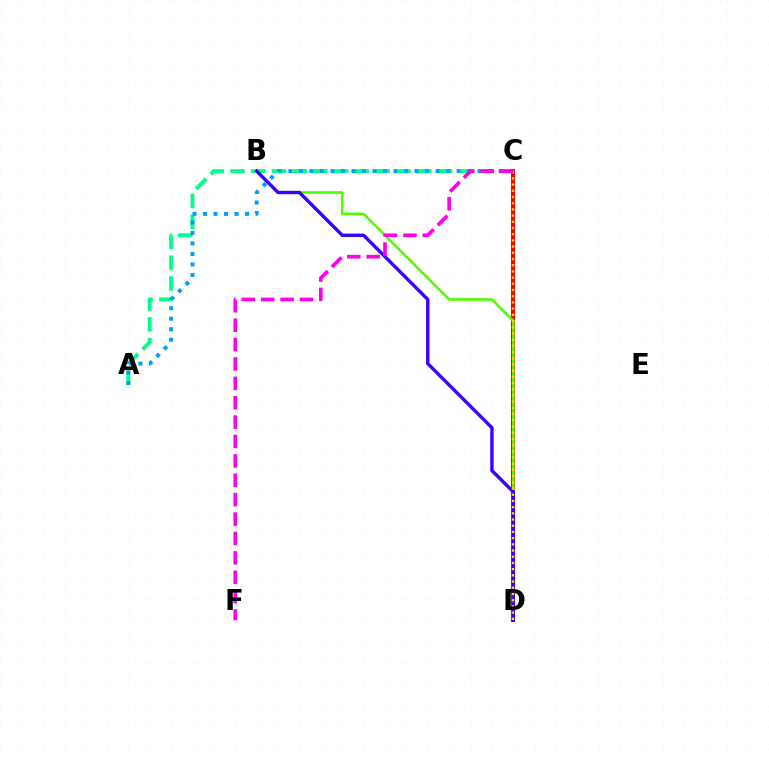{('C', 'D'): [{'color': '#ff0000', 'line_style': 'solid', 'thickness': 2.95}, {'color': '#ffd500', 'line_style': 'dotted', 'thickness': 1.69}], ('A', 'C'): [{'color': '#00ff86', 'line_style': 'dashed', 'thickness': 2.82}, {'color': '#009eff', 'line_style': 'dotted', 'thickness': 2.86}], ('B', 'D'): [{'color': '#4fff00', 'line_style': 'solid', 'thickness': 1.86}, {'color': '#3700ff', 'line_style': 'solid', 'thickness': 2.44}], ('C', 'F'): [{'color': '#ff00ed', 'line_style': 'dashed', 'thickness': 2.63}]}